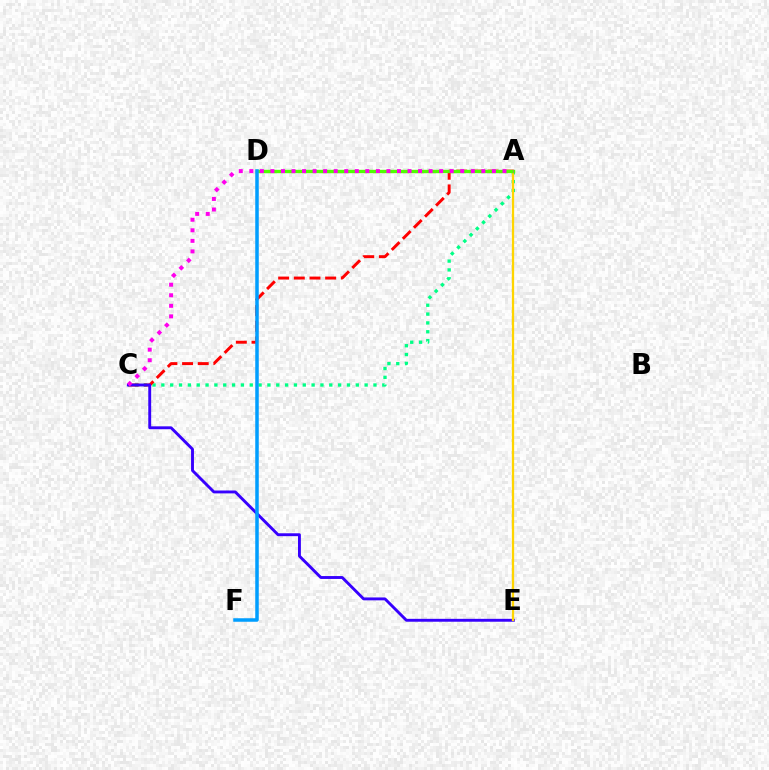{('A', 'C'): [{'color': '#00ff86', 'line_style': 'dotted', 'thickness': 2.4}, {'color': '#ff0000', 'line_style': 'dashed', 'thickness': 2.13}, {'color': '#ff00ed', 'line_style': 'dotted', 'thickness': 2.87}], ('C', 'E'): [{'color': '#3700ff', 'line_style': 'solid', 'thickness': 2.08}], ('A', 'E'): [{'color': '#ffd500', 'line_style': 'solid', 'thickness': 1.65}], ('A', 'D'): [{'color': '#4fff00', 'line_style': 'solid', 'thickness': 2.43}], ('D', 'F'): [{'color': '#009eff', 'line_style': 'solid', 'thickness': 2.52}]}